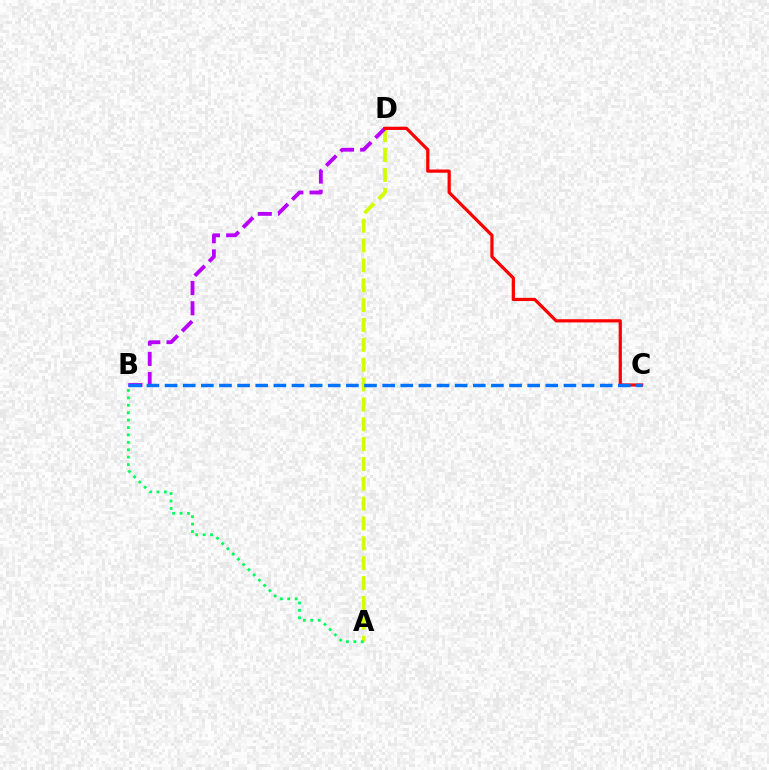{('A', 'D'): [{'color': '#d1ff00', 'line_style': 'dashed', 'thickness': 2.7}], ('B', 'D'): [{'color': '#b900ff', 'line_style': 'dashed', 'thickness': 2.75}], ('A', 'B'): [{'color': '#00ff5c', 'line_style': 'dotted', 'thickness': 2.01}], ('C', 'D'): [{'color': '#ff0000', 'line_style': 'solid', 'thickness': 2.32}], ('B', 'C'): [{'color': '#0074ff', 'line_style': 'dashed', 'thickness': 2.46}]}